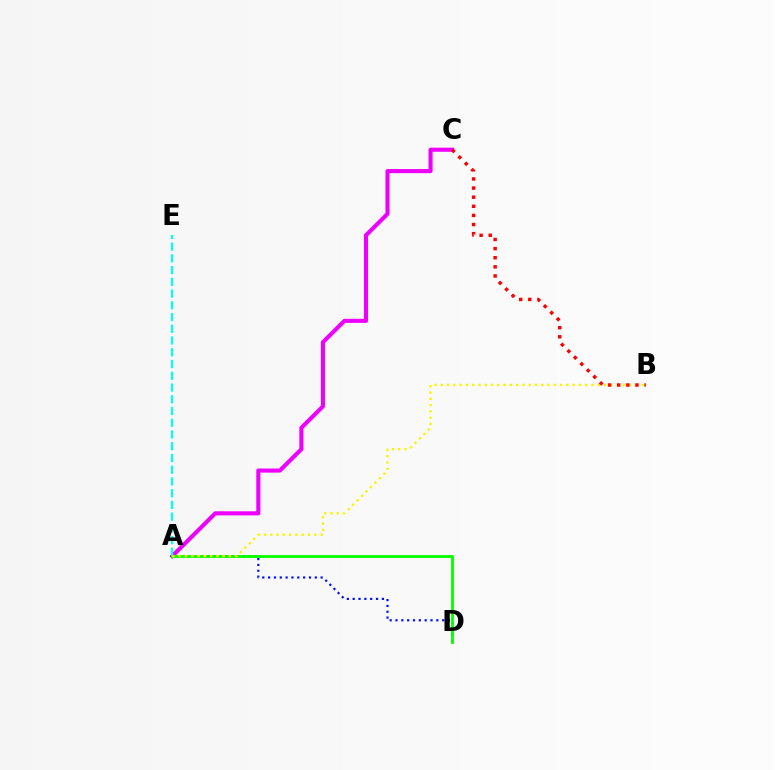{('A', 'C'): [{'color': '#ee00ff', 'line_style': 'solid', 'thickness': 2.95}], ('A', 'E'): [{'color': '#00fff6', 'line_style': 'dashed', 'thickness': 1.6}], ('A', 'D'): [{'color': '#0010ff', 'line_style': 'dotted', 'thickness': 1.59}, {'color': '#08ff00', 'line_style': 'solid', 'thickness': 2.04}], ('A', 'B'): [{'color': '#fcf500', 'line_style': 'dotted', 'thickness': 1.71}], ('B', 'C'): [{'color': '#ff0000', 'line_style': 'dotted', 'thickness': 2.48}]}